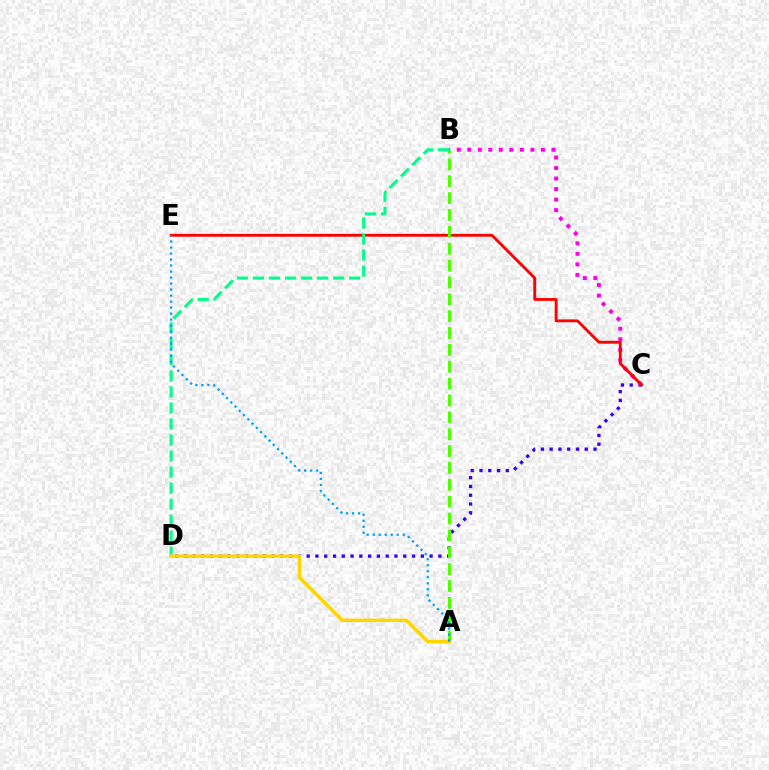{('C', 'D'): [{'color': '#3700ff', 'line_style': 'dotted', 'thickness': 2.39}], ('B', 'C'): [{'color': '#ff00ed', 'line_style': 'dotted', 'thickness': 2.86}], ('C', 'E'): [{'color': '#ff0000', 'line_style': 'solid', 'thickness': 2.04}], ('A', 'B'): [{'color': '#4fff00', 'line_style': 'dashed', 'thickness': 2.29}], ('B', 'D'): [{'color': '#00ff86', 'line_style': 'dashed', 'thickness': 2.18}], ('A', 'D'): [{'color': '#ffd500', 'line_style': 'solid', 'thickness': 2.44}], ('A', 'E'): [{'color': '#009eff', 'line_style': 'dotted', 'thickness': 1.63}]}